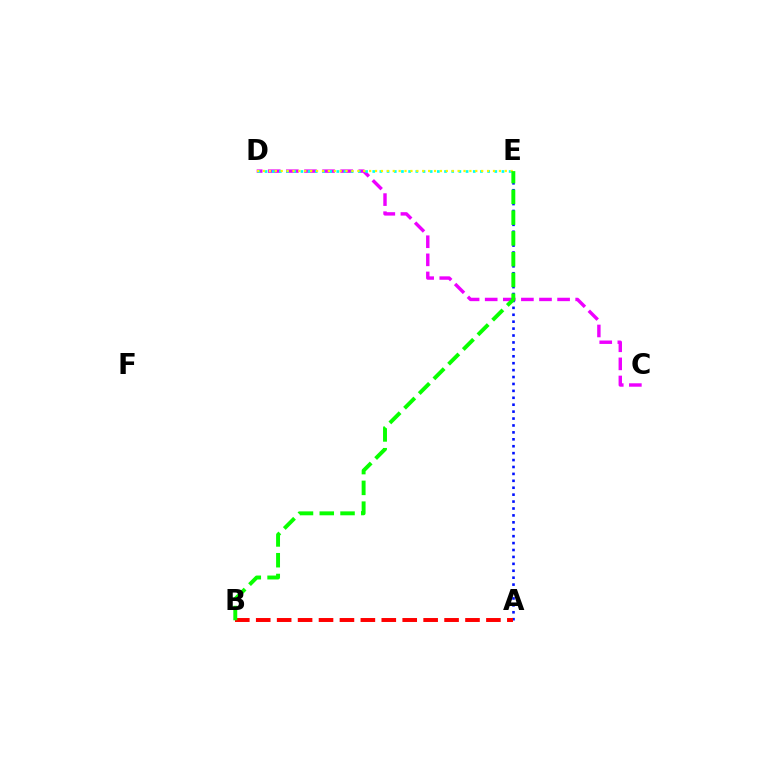{('C', 'D'): [{'color': '#ee00ff', 'line_style': 'dashed', 'thickness': 2.46}], ('D', 'E'): [{'color': '#00fff6', 'line_style': 'dotted', 'thickness': 1.95}, {'color': '#fcf500', 'line_style': 'dotted', 'thickness': 1.6}], ('A', 'E'): [{'color': '#0010ff', 'line_style': 'dotted', 'thickness': 1.88}], ('A', 'B'): [{'color': '#ff0000', 'line_style': 'dashed', 'thickness': 2.84}], ('B', 'E'): [{'color': '#08ff00', 'line_style': 'dashed', 'thickness': 2.82}]}